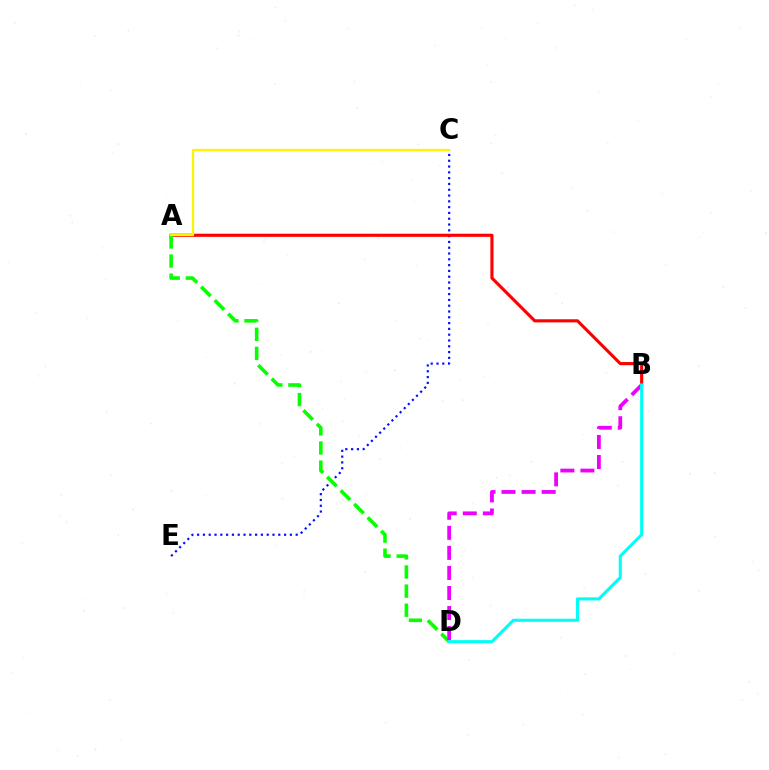{('C', 'E'): [{'color': '#0010ff', 'line_style': 'dotted', 'thickness': 1.58}], ('A', 'B'): [{'color': '#ff0000', 'line_style': 'solid', 'thickness': 2.25}], ('A', 'D'): [{'color': '#08ff00', 'line_style': 'dashed', 'thickness': 2.6}], ('A', 'C'): [{'color': '#fcf500', 'line_style': 'solid', 'thickness': 1.64}], ('B', 'D'): [{'color': '#ee00ff', 'line_style': 'dashed', 'thickness': 2.72}, {'color': '#00fff6', 'line_style': 'solid', 'thickness': 2.23}]}